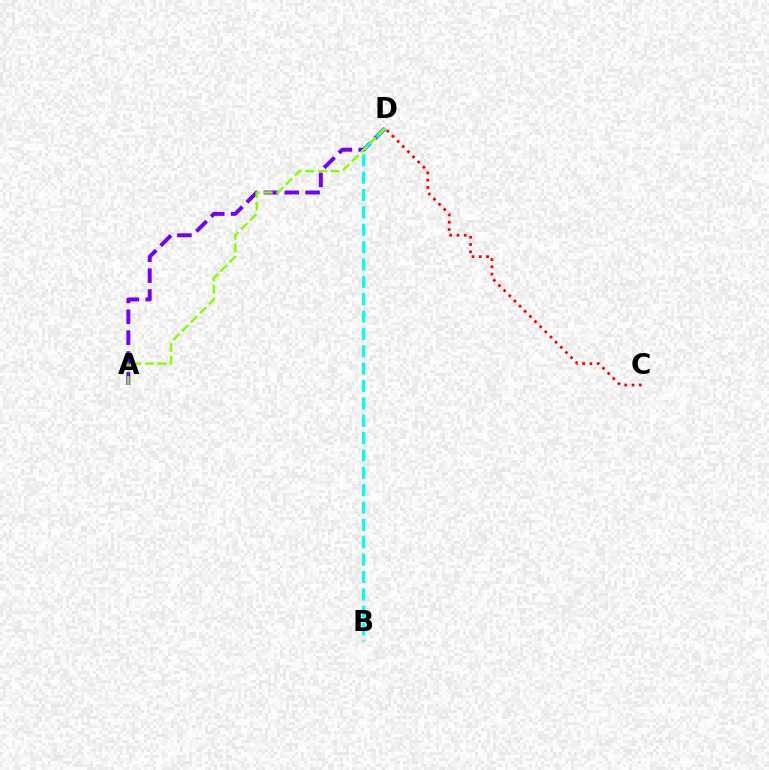{('C', 'D'): [{'color': '#ff0000', 'line_style': 'dotted', 'thickness': 1.98}], ('A', 'D'): [{'color': '#7200ff', 'line_style': 'dashed', 'thickness': 2.83}, {'color': '#84ff00', 'line_style': 'dashed', 'thickness': 1.72}], ('B', 'D'): [{'color': '#00fff6', 'line_style': 'dashed', 'thickness': 2.36}]}